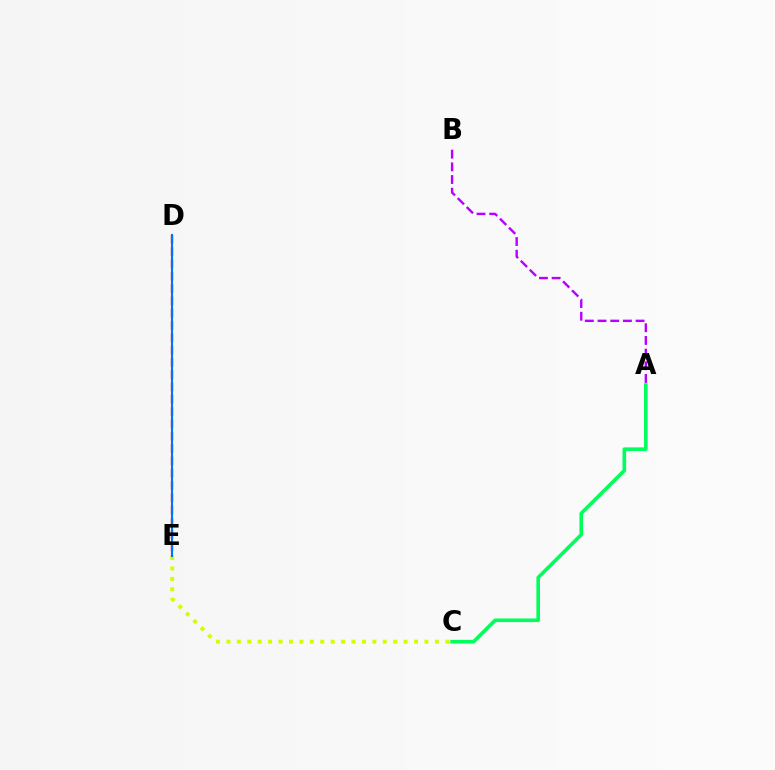{('D', 'E'): [{'color': '#ff0000', 'line_style': 'dashed', 'thickness': 1.67}, {'color': '#0074ff', 'line_style': 'solid', 'thickness': 1.53}], ('C', 'E'): [{'color': '#d1ff00', 'line_style': 'dotted', 'thickness': 2.83}], ('A', 'C'): [{'color': '#00ff5c', 'line_style': 'solid', 'thickness': 2.6}], ('A', 'B'): [{'color': '#b900ff', 'line_style': 'dashed', 'thickness': 1.72}]}